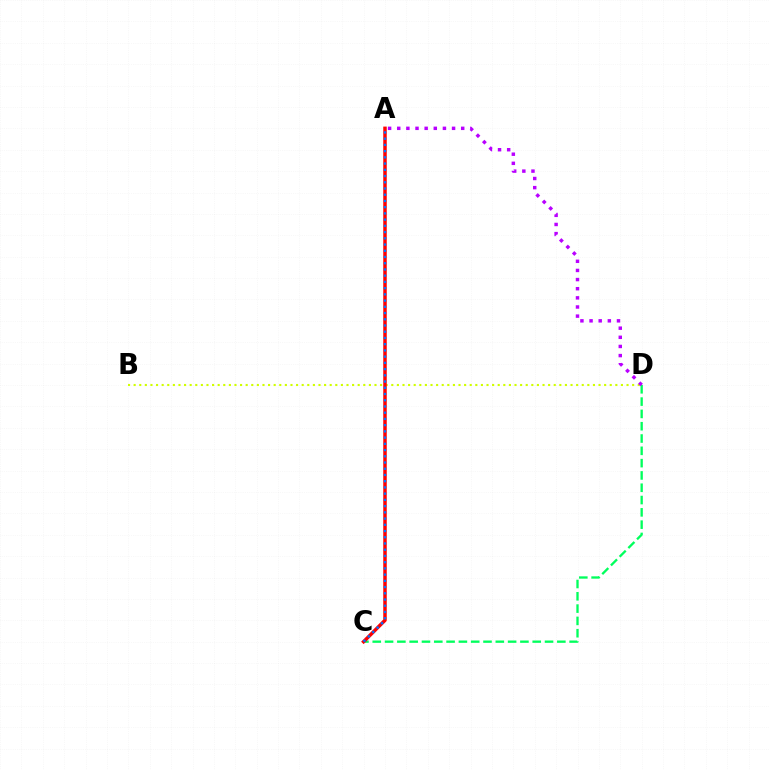{('C', 'D'): [{'color': '#00ff5c', 'line_style': 'dashed', 'thickness': 1.67}], ('B', 'D'): [{'color': '#d1ff00', 'line_style': 'dotted', 'thickness': 1.52}], ('A', 'D'): [{'color': '#b900ff', 'line_style': 'dotted', 'thickness': 2.48}], ('A', 'C'): [{'color': '#ff0000', 'line_style': 'solid', 'thickness': 2.51}, {'color': '#0074ff', 'line_style': 'dotted', 'thickness': 1.69}]}